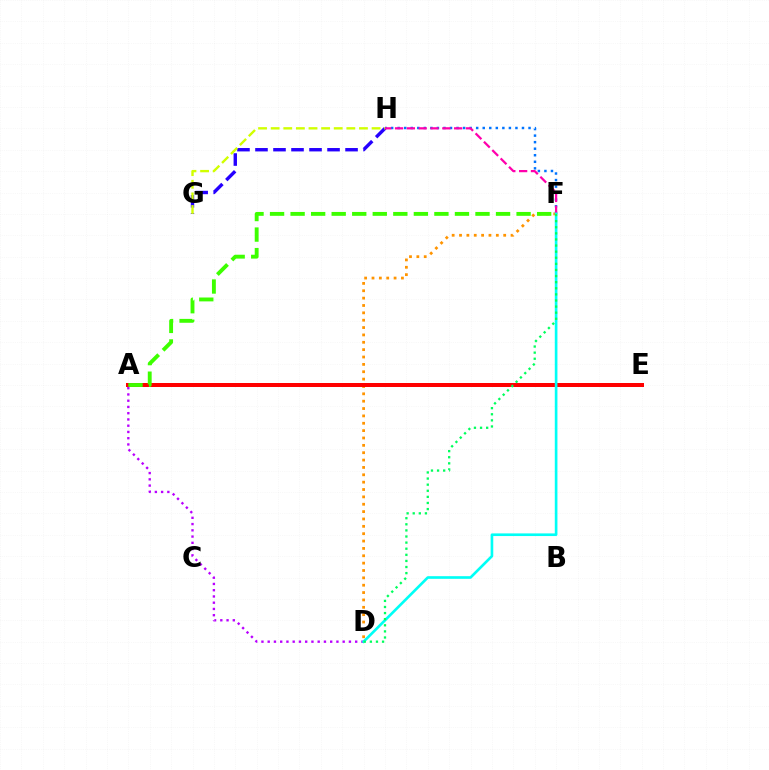{('F', 'H'): [{'color': '#0074ff', 'line_style': 'dotted', 'thickness': 1.78}, {'color': '#ff00ac', 'line_style': 'dashed', 'thickness': 1.61}], ('D', 'F'): [{'color': '#ff9400', 'line_style': 'dotted', 'thickness': 2.0}, {'color': '#00fff6', 'line_style': 'solid', 'thickness': 1.91}, {'color': '#00ff5c', 'line_style': 'dotted', 'thickness': 1.66}], ('G', 'H'): [{'color': '#2500ff', 'line_style': 'dashed', 'thickness': 2.45}, {'color': '#d1ff00', 'line_style': 'dashed', 'thickness': 1.71}], ('A', 'D'): [{'color': '#b900ff', 'line_style': 'dotted', 'thickness': 1.7}], ('A', 'E'): [{'color': '#ff0000', 'line_style': 'solid', 'thickness': 2.88}], ('A', 'F'): [{'color': '#3dff00', 'line_style': 'dashed', 'thickness': 2.79}]}